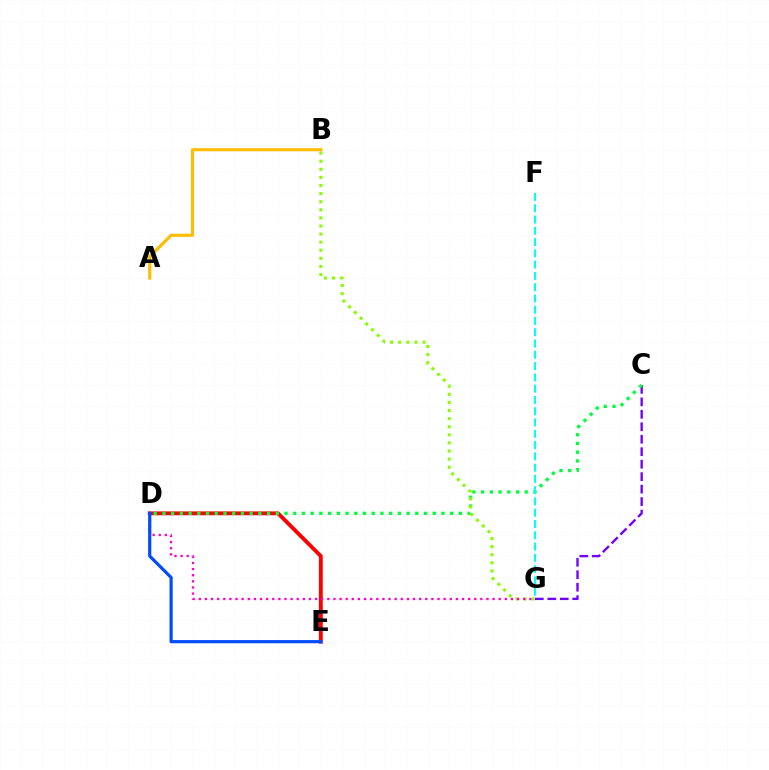{('D', 'E'): [{'color': '#ff0000', 'line_style': 'solid', 'thickness': 2.78}, {'color': '#004bff', 'line_style': 'solid', 'thickness': 2.29}], ('C', 'G'): [{'color': '#7200ff', 'line_style': 'dashed', 'thickness': 1.69}], ('C', 'D'): [{'color': '#00ff39', 'line_style': 'dotted', 'thickness': 2.37}], ('B', 'G'): [{'color': '#84ff00', 'line_style': 'dotted', 'thickness': 2.2}], ('F', 'G'): [{'color': '#00fff6', 'line_style': 'dashed', 'thickness': 1.53}], ('A', 'B'): [{'color': '#ffbd00', 'line_style': 'solid', 'thickness': 2.26}], ('D', 'G'): [{'color': '#ff00cf', 'line_style': 'dotted', 'thickness': 1.66}]}